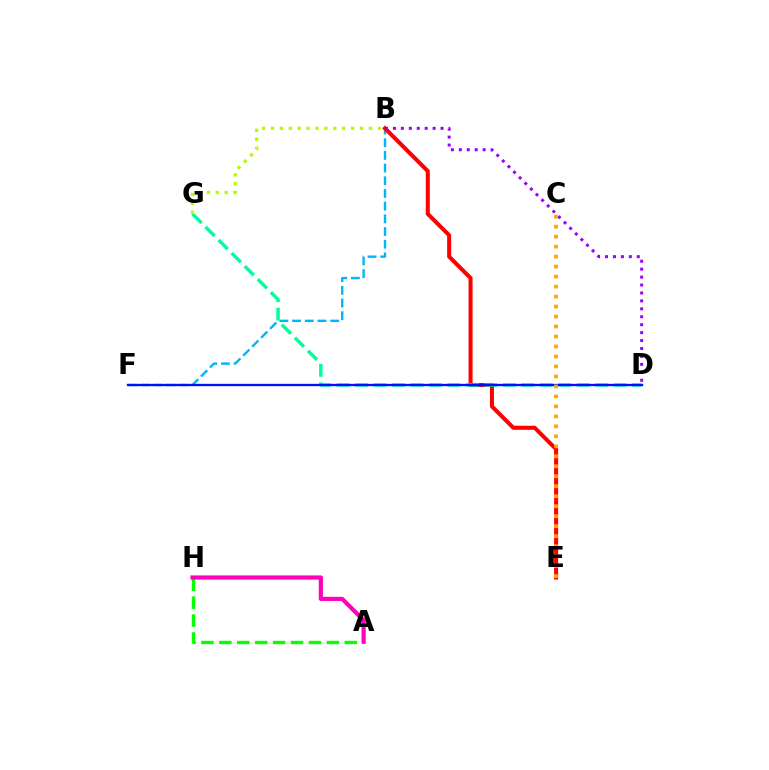{('A', 'H'): [{'color': '#08ff00', 'line_style': 'dashed', 'thickness': 2.43}, {'color': '#ff00bd', 'line_style': 'solid', 'thickness': 3.0}], ('B', 'F'): [{'color': '#00b5ff', 'line_style': 'dashed', 'thickness': 1.72}], ('B', 'E'): [{'color': '#ff0000', 'line_style': 'solid', 'thickness': 2.91}], ('D', 'G'): [{'color': '#00ff9d', 'line_style': 'dashed', 'thickness': 2.51}], ('D', 'F'): [{'color': '#0010ff', 'line_style': 'solid', 'thickness': 1.66}], ('B', 'D'): [{'color': '#9b00ff', 'line_style': 'dotted', 'thickness': 2.16}], ('B', 'G'): [{'color': '#b3ff00', 'line_style': 'dotted', 'thickness': 2.42}], ('C', 'E'): [{'color': '#ffa500', 'line_style': 'dotted', 'thickness': 2.71}]}